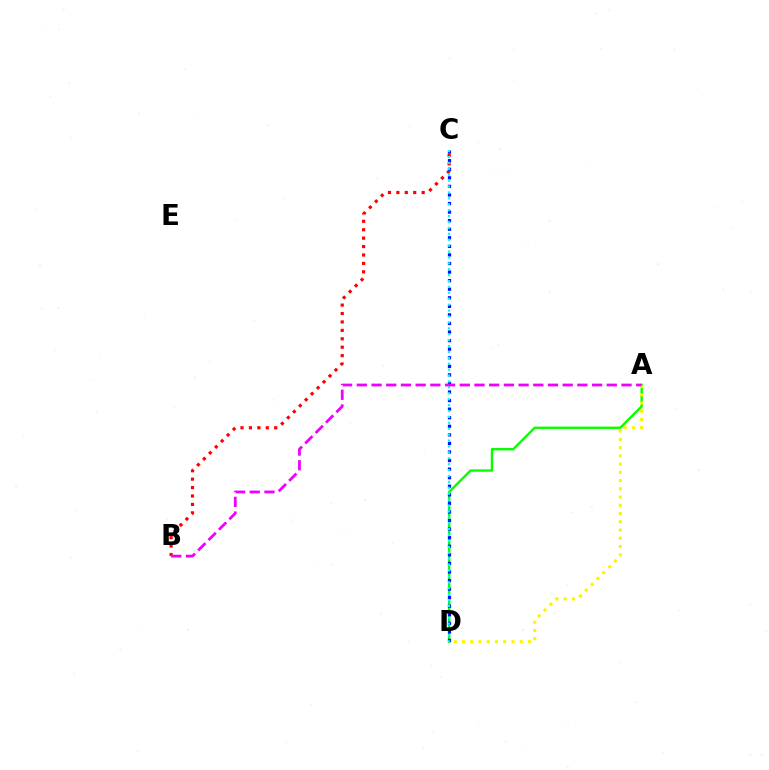{('A', 'D'): [{'color': '#08ff00', 'line_style': 'solid', 'thickness': 1.73}, {'color': '#fcf500', 'line_style': 'dotted', 'thickness': 2.24}], ('B', 'C'): [{'color': '#ff0000', 'line_style': 'dotted', 'thickness': 2.29}], ('C', 'D'): [{'color': '#0010ff', 'line_style': 'dotted', 'thickness': 2.33}, {'color': '#00fff6', 'line_style': 'dotted', 'thickness': 1.6}], ('A', 'B'): [{'color': '#ee00ff', 'line_style': 'dashed', 'thickness': 2.0}]}